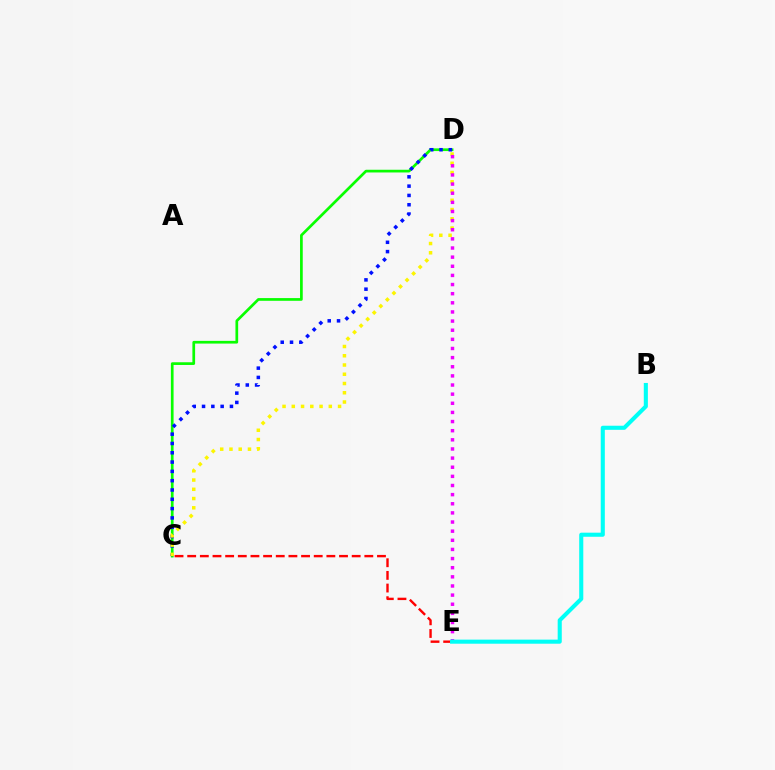{('C', 'D'): [{'color': '#08ff00', 'line_style': 'solid', 'thickness': 1.95}, {'color': '#0010ff', 'line_style': 'dotted', 'thickness': 2.53}, {'color': '#fcf500', 'line_style': 'dotted', 'thickness': 2.51}], ('C', 'E'): [{'color': '#ff0000', 'line_style': 'dashed', 'thickness': 1.72}], ('D', 'E'): [{'color': '#ee00ff', 'line_style': 'dotted', 'thickness': 2.48}], ('B', 'E'): [{'color': '#00fff6', 'line_style': 'solid', 'thickness': 2.94}]}